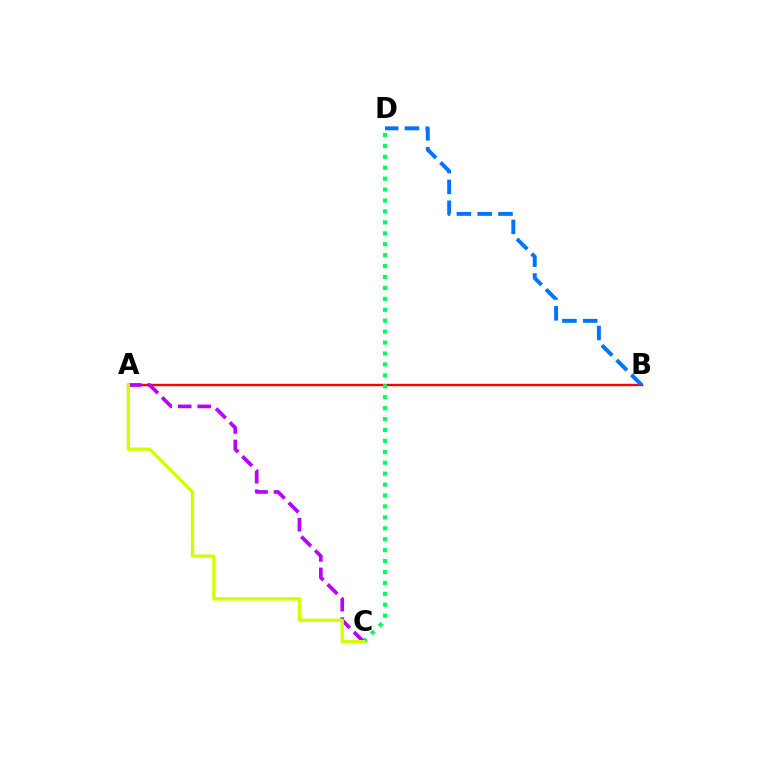{('A', 'B'): [{'color': '#ff0000', 'line_style': 'solid', 'thickness': 1.69}], ('C', 'D'): [{'color': '#00ff5c', 'line_style': 'dotted', 'thickness': 2.97}], ('A', 'C'): [{'color': '#b900ff', 'line_style': 'dashed', 'thickness': 2.65}, {'color': '#d1ff00', 'line_style': 'solid', 'thickness': 2.38}], ('B', 'D'): [{'color': '#0074ff', 'line_style': 'dashed', 'thickness': 2.83}]}